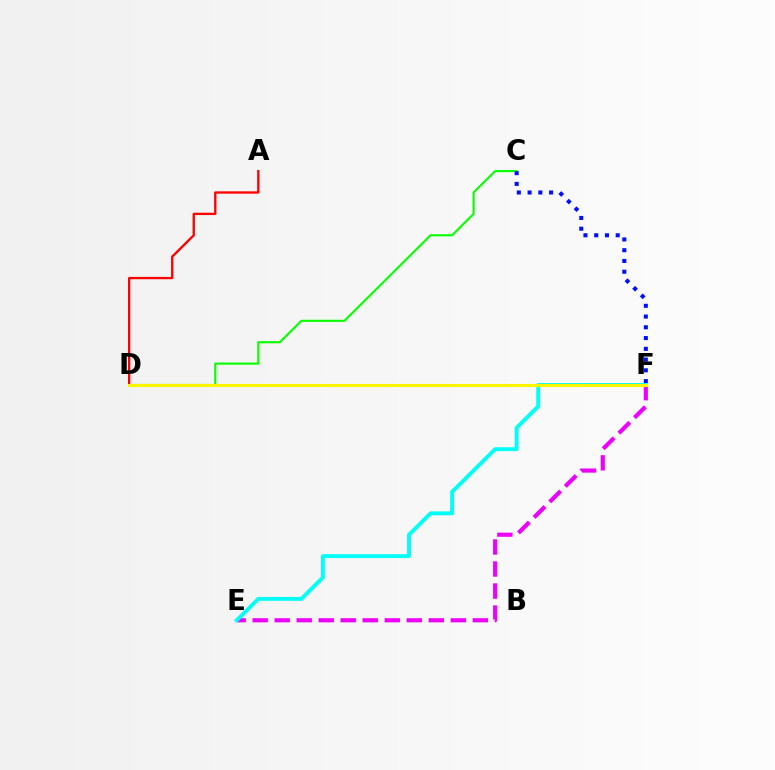{('E', 'F'): [{'color': '#ee00ff', 'line_style': 'dashed', 'thickness': 2.99}, {'color': '#00fff6', 'line_style': 'solid', 'thickness': 2.8}], ('C', 'D'): [{'color': '#08ff00', 'line_style': 'solid', 'thickness': 1.53}], ('C', 'F'): [{'color': '#0010ff', 'line_style': 'dotted', 'thickness': 2.92}], ('A', 'D'): [{'color': '#ff0000', 'line_style': 'solid', 'thickness': 1.68}], ('D', 'F'): [{'color': '#fcf500', 'line_style': 'solid', 'thickness': 2.22}]}